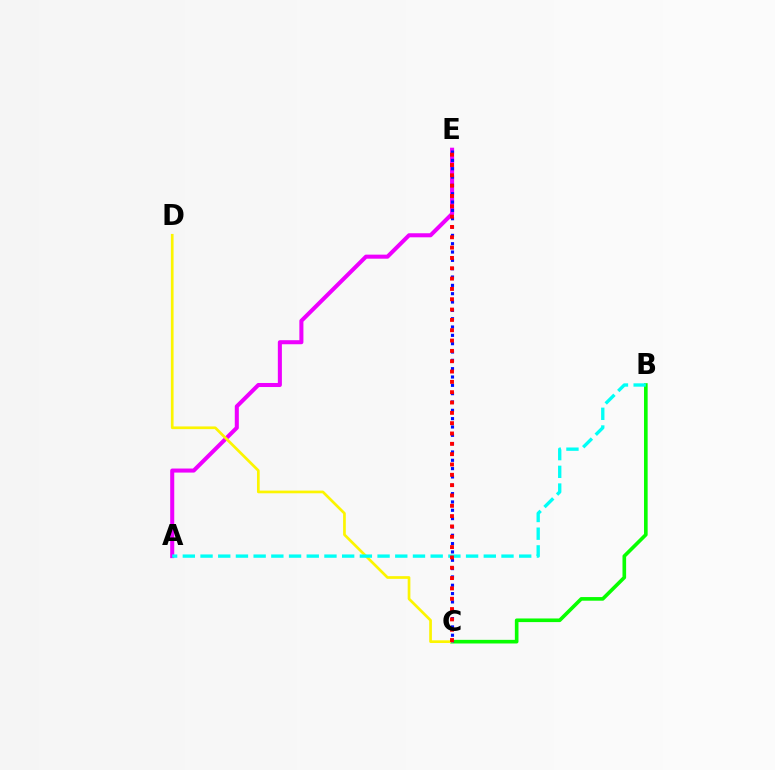{('B', 'C'): [{'color': '#08ff00', 'line_style': 'solid', 'thickness': 2.61}], ('A', 'E'): [{'color': '#ee00ff', 'line_style': 'solid', 'thickness': 2.91}], ('C', 'D'): [{'color': '#fcf500', 'line_style': 'solid', 'thickness': 1.94}], ('C', 'E'): [{'color': '#0010ff', 'line_style': 'dotted', 'thickness': 2.26}, {'color': '#ff0000', 'line_style': 'dotted', 'thickness': 2.81}], ('A', 'B'): [{'color': '#00fff6', 'line_style': 'dashed', 'thickness': 2.41}]}